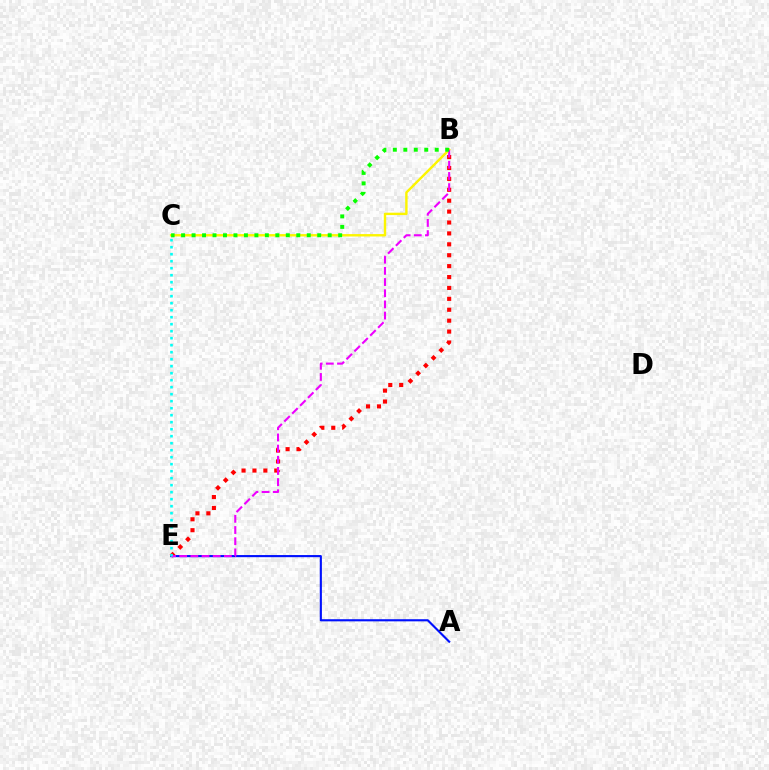{('B', 'E'): [{'color': '#ff0000', 'line_style': 'dotted', 'thickness': 2.96}, {'color': '#ee00ff', 'line_style': 'dashed', 'thickness': 1.52}], ('A', 'E'): [{'color': '#0010ff', 'line_style': 'solid', 'thickness': 1.53}], ('B', 'C'): [{'color': '#fcf500', 'line_style': 'solid', 'thickness': 1.73}, {'color': '#08ff00', 'line_style': 'dotted', 'thickness': 2.84}], ('C', 'E'): [{'color': '#00fff6', 'line_style': 'dotted', 'thickness': 1.9}]}